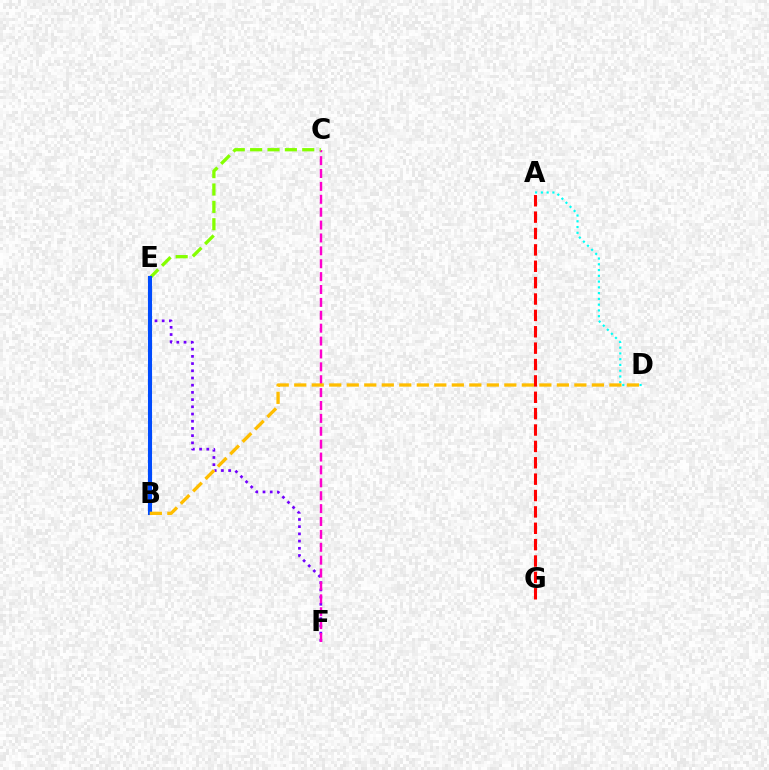{('E', 'F'): [{'color': '#7200ff', 'line_style': 'dotted', 'thickness': 1.96}], ('A', 'G'): [{'color': '#ff0000', 'line_style': 'dashed', 'thickness': 2.22}], ('A', 'D'): [{'color': '#00fff6', 'line_style': 'dotted', 'thickness': 1.57}], ('B', 'E'): [{'color': '#00ff39', 'line_style': 'dotted', 'thickness': 2.68}, {'color': '#004bff', 'line_style': 'solid', 'thickness': 2.94}], ('C', 'F'): [{'color': '#ff00cf', 'line_style': 'dashed', 'thickness': 1.75}], ('C', 'E'): [{'color': '#84ff00', 'line_style': 'dashed', 'thickness': 2.36}], ('B', 'D'): [{'color': '#ffbd00', 'line_style': 'dashed', 'thickness': 2.38}]}